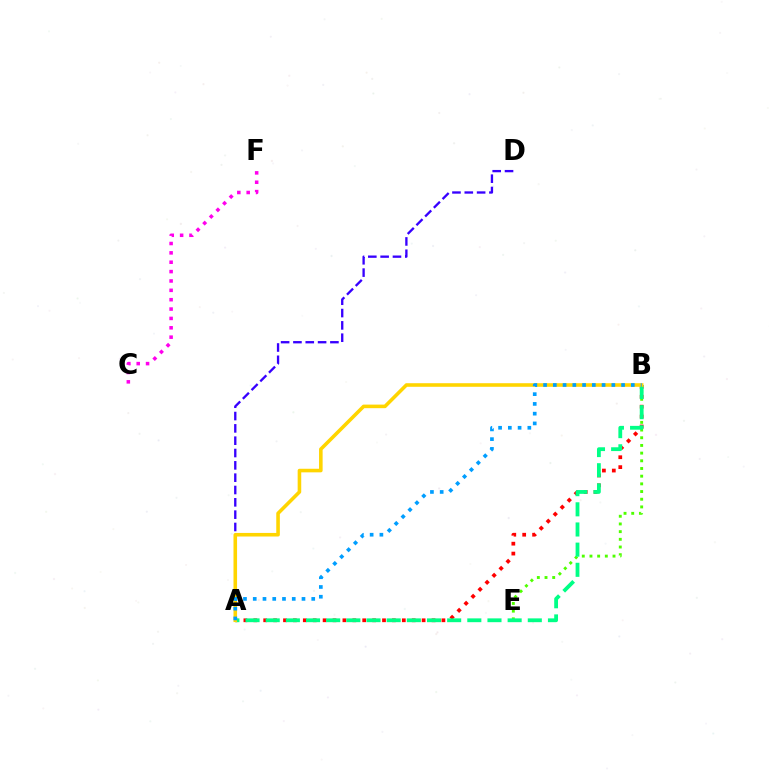{('A', 'B'): [{'color': '#ff0000', 'line_style': 'dotted', 'thickness': 2.69}, {'color': '#00ff86', 'line_style': 'dashed', 'thickness': 2.74}, {'color': '#ffd500', 'line_style': 'solid', 'thickness': 2.58}, {'color': '#009eff', 'line_style': 'dotted', 'thickness': 2.65}], ('A', 'D'): [{'color': '#3700ff', 'line_style': 'dashed', 'thickness': 1.67}], ('B', 'E'): [{'color': '#4fff00', 'line_style': 'dotted', 'thickness': 2.09}], ('C', 'F'): [{'color': '#ff00ed', 'line_style': 'dotted', 'thickness': 2.54}]}